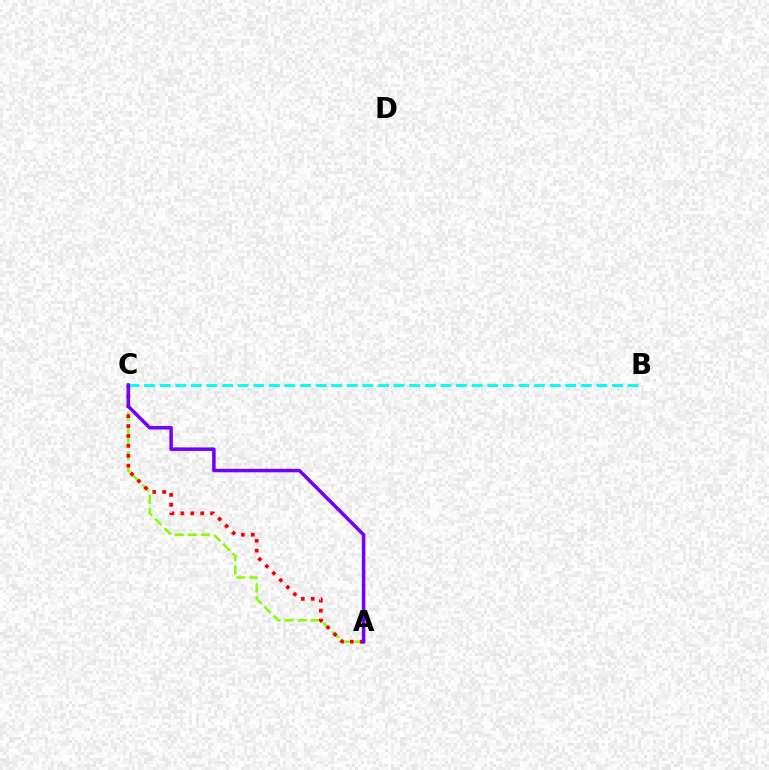{('A', 'C'): [{'color': '#84ff00', 'line_style': 'dashed', 'thickness': 1.78}, {'color': '#ff0000', 'line_style': 'dotted', 'thickness': 2.69}, {'color': '#7200ff', 'line_style': 'solid', 'thickness': 2.53}], ('B', 'C'): [{'color': '#00fff6', 'line_style': 'dashed', 'thickness': 2.12}]}